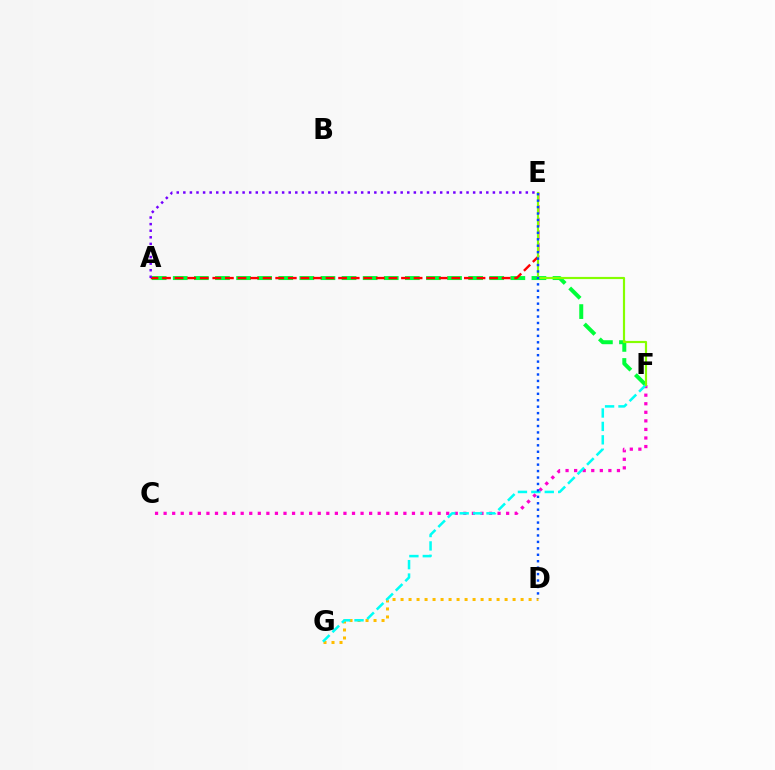{('C', 'F'): [{'color': '#ff00cf', 'line_style': 'dotted', 'thickness': 2.33}], ('A', 'F'): [{'color': '#00ff39', 'line_style': 'dashed', 'thickness': 2.87}], ('D', 'G'): [{'color': '#ffbd00', 'line_style': 'dotted', 'thickness': 2.17}], ('A', 'E'): [{'color': '#ff0000', 'line_style': 'dashed', 'thickness': 1.71}, {'color': '#7200ff', 'line_style': 'dotted', 'thickness': 1.79}], ('F', 'G'): [{'color': '#00fff6', 'line_style': 'dashed', 'thickness': 1.82}], ('E', 'F'): [{'color': '#84ff00', 'line_style': 'solid', 'thickness': 1.57}], ('D', 'E'): [{'color': '#004bff', 'line_style': 'dotted', 'thickness': 1.75}]}